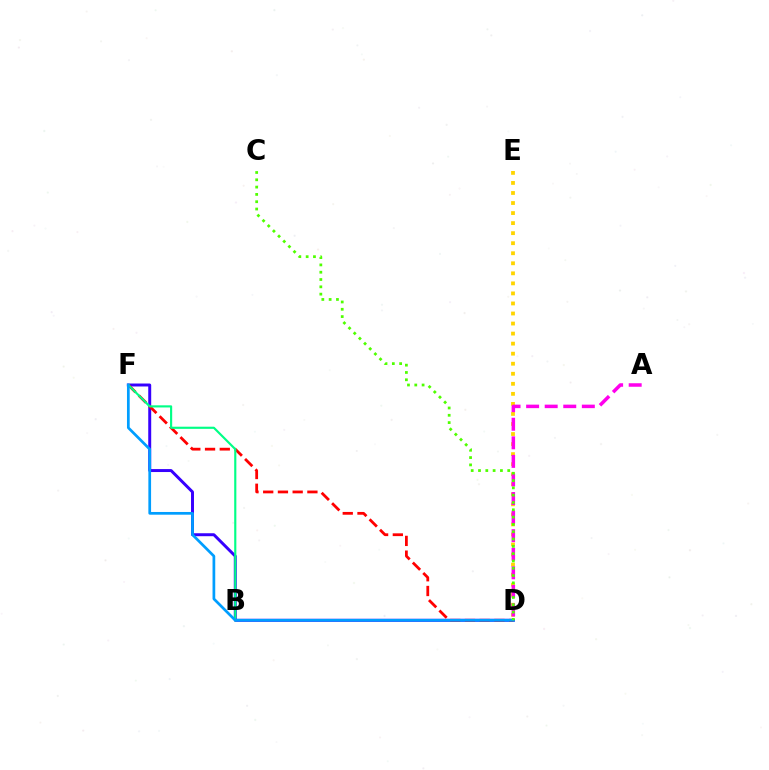{('D', 'F'): [{'color': '#3700ff', 'line_style': 'solid', 'thickness': 2.13}, {'color': '#ff0000', 'line_style': 'dashed', 'thickness': 2.0}, {'color': '#009eff', 'line_style': 'solid', 'thickness': 1.96}], ('D', 'E'): [{'color': '#ffd500', 'line_style': 'dotted', 'thickness': 2.73}], ('A', 'D'): [{'color': '#ff00ed', 'line_style': 'dashed', 'thickness': 2.52}], ('B', 'F'): [{'color': '#00ff86', 'line_style': 'solid', 'thickness': 1.55}], ('C', 'D'): [{'color': '#4fff00', 'line_style': 'dotted', 'thickness': 1.99}]}